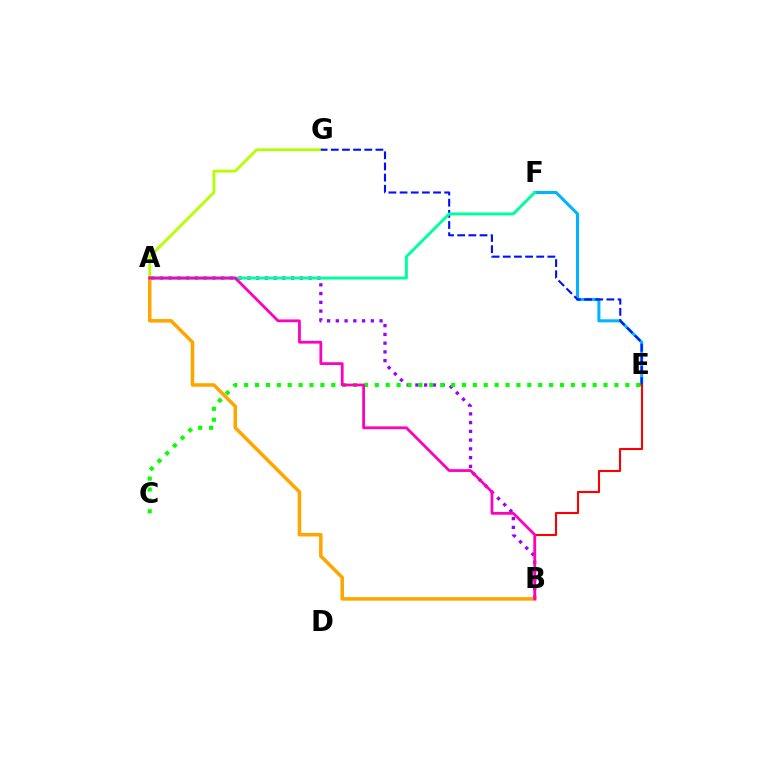{('A', 'G'): [{'color': '#b3ff00', 'line_style': 'solid', 'thickness': 2.0}], ('E', 'F'): [{'color': '#00b5ff', 'line_style': 'solid', 'thickness': 2.19}], ('E', 'G'): [{'color': '#0010ff', 'line_style': 'dashed', 'thickness': 1.52}], ('A', 'B'): [{'color': '#9b00ff', 'line_style': 'dotted', 'thickness': 2.38}, {'color': '#ffa500', 'line_style': 'solid', 'thickness': 2.54}, {'color': '#ff00bd', 'line_style': 'solid', 'thickness': 2.0}], ('A', 'F'): [{'color': '#00ff9d', 'line_style': 'solid', 'thickness': 2.11}], ('C', 'E'): [{'color': '#08ff00', 'line_style': 'dotted', 'thickness': 2.96}], ('B', 'E'): [{'color': '#ff0000', 'line_style': 'solid', 'thickness': 1.5}]}